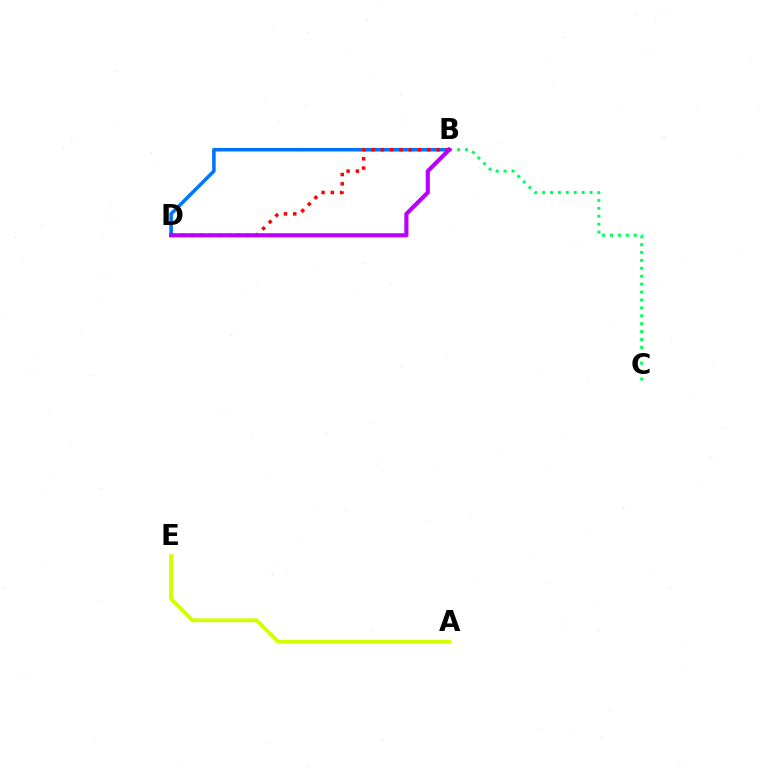{('B', 'D'): [{'color': '#0074ff', 'line_style': 'solid', 'thickness': 2.56}, {'color': '#ff0000', 'line_style': 'dotted', 'thickness': 2.52}, {'color': '#b900ff', 'line_style': 'solid', 'thickness': 2.97}], ('A', 'E'): [{'color': '#d1ff00', 'line_style': 'solid', 'thickness': 2.77}], ('B', 'C'): [{'color': '#00ff5c', 'line_style': 'dotted', 'thickness': 2.15}]}